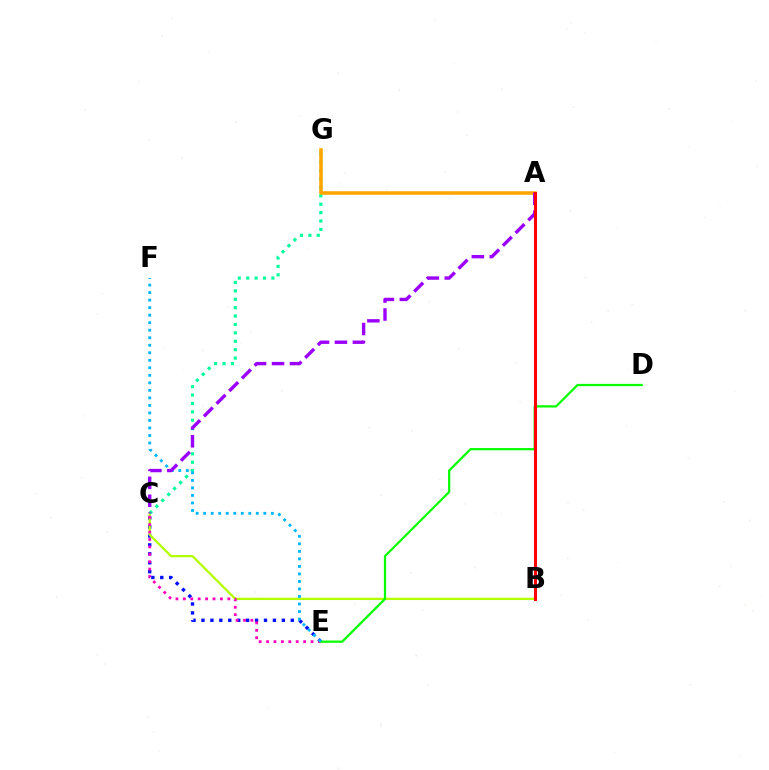{('C', 'E'): [{'color': '#0010ff', 'line_style': 'dotted', 'thickness': 2.43}, {'color': '#ff00bd', 'line_style': 'dotted', 'thickness': 2.01}], ('B', 'C'): [{'color': '#b3ff00', 'line_style': 'solid', 'thickness': 1.65}], ('D', 'E'): [{'color': '#08ff00', 'line_style': 'solid', 'thickness': 1.61}], ('C', 'G'): [{'color': '#00ff9d', 'line_style': 'dotted', 'thickness': 2.28}], ('A', 'G'): [{'color': '#ffa500', 'line_style': 'solid', 'thickness': 2.54}], ('E', 'F'): [{'color': '#00b5ff', 'line_style': 'dotted', 'thickness': 2.04}], ('A', 'C'): [{'color': '#9b00ff', 'line_style': 'dashed', 'thickness': 2.44}], ('A', 'B'): [{'color': '#ff0000', 'line_style': 'solid', 'thickness': 2.21}]}